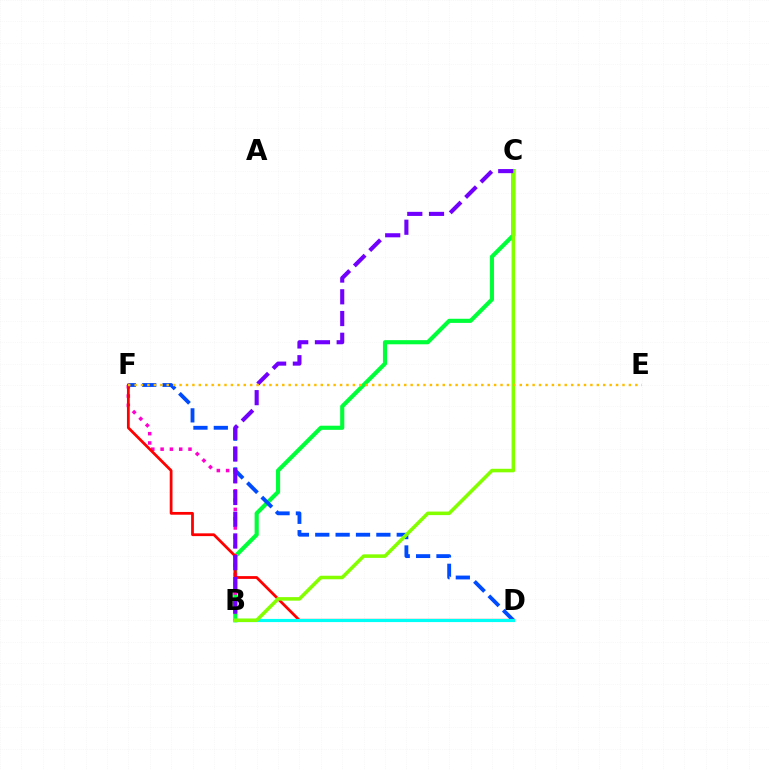{('B', 'C'): [{'color': '#00ff39', 'line_style': 'solid', 'thickness': 2.97}, {'color': '#84ff00', 'line_style': 'solid', 'thickness': 2.55}, {'color': '#7200ff', 'line_style': 'dashed', 'thickness': 2.95}], ('D', 'F'): [{'color': '#004bff', 'line_style': 'dashed', 'thickness': 2.77}, {'color': '#ff0000', 'line_style': 'solid', 'thickness': 1.99}], ('B', 'F'): [{'color': '#ff00cf', 'line_style': 'dotted', 'thickness': 2.53}], ('B', 'D'): [{'color': '#00fff6', 'line_style': 'solid', 'thickness': 2.28}], ('E', 'F'): [{'color': '#ffbd00', 'line_style': 'dotted', 'thickness': 1.74}]}